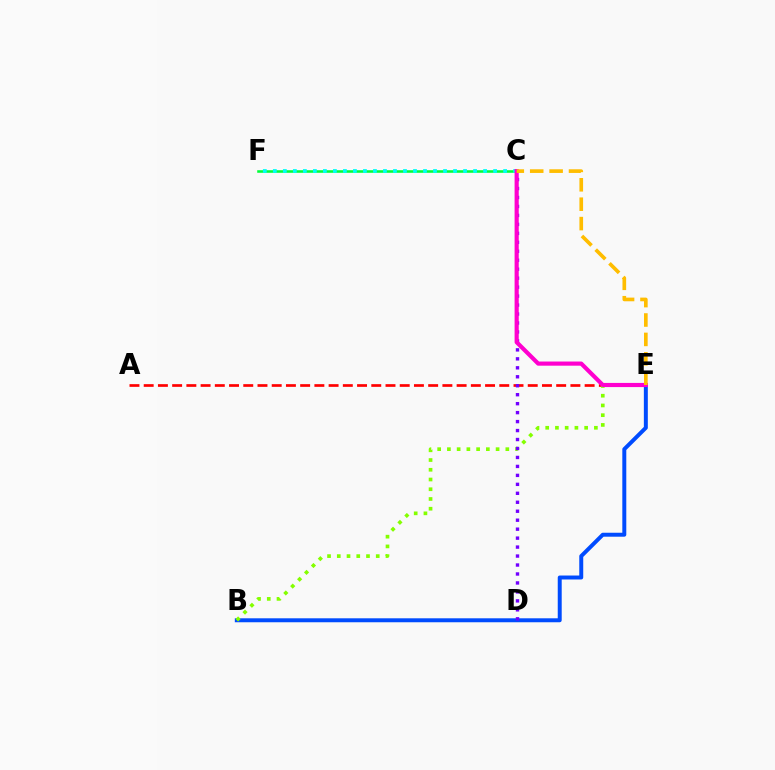{('A', 'E'): [{'color': '#ff0000', 'line_style': 'dashed', 'thickness': 1.93}], ('C', 'F'): [{'color': '#00ff39', 'line_style': 'solid', 'thickness': 1.85}, {'color': '#00fff6', 'line_style': 'dotted', 'thickness': 2.72}], ('B', 'E'): [{'color': '#004bff', 'line_style': 'solid', 'thickness': 2.85}, {'color': '#84ff00', 'line_style': 'dotted', 'thickness': 2.65}], ('C', 'D'): [{'color': '#7200ff', 'line_style': 'dotted', 'thickness': 2.44}], ('C', 'E'): [{'color': '#ff00cf', 'line_style': 'solid', 'thickness': 2.99}, {'color': '#ffbd00', 'line_style': 'dashed', 'thickness': 2.64}]}